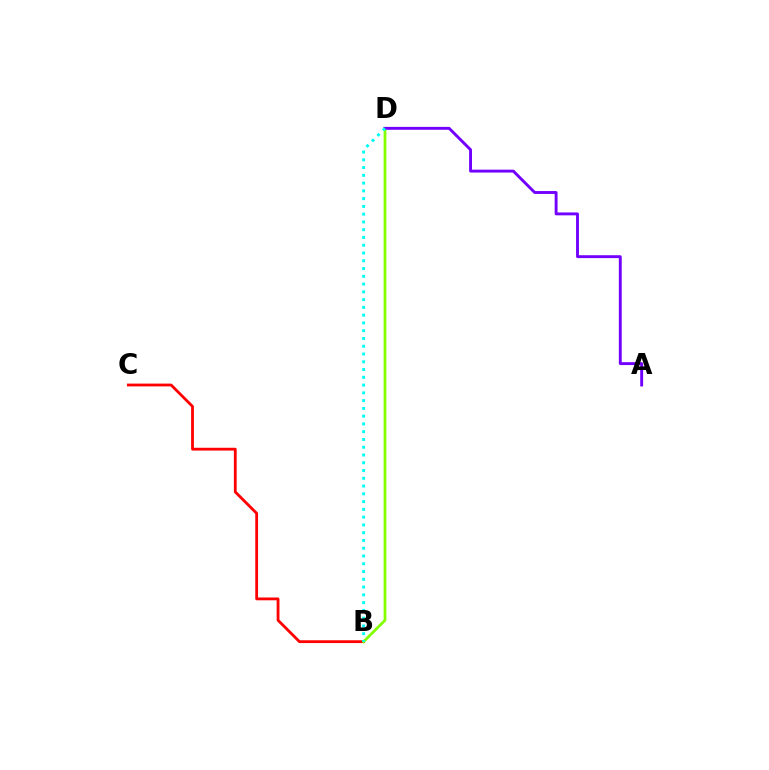{('B', 'C'): [{'color': '#ff0000', 'line_style': 'solid', 'thickness': 2.02}], ('B', 'D'): [{'color': '#84ff00', 'line_style': 'solid', 'thickness': 2.0}, {'color': '#00fff6', 'line_style': 'dotted', 'thickness': 2.11}], ('A', 'D'): [{'color': '#7200ff', 'line_style': 'solid', 'thickness': 2.08}]}